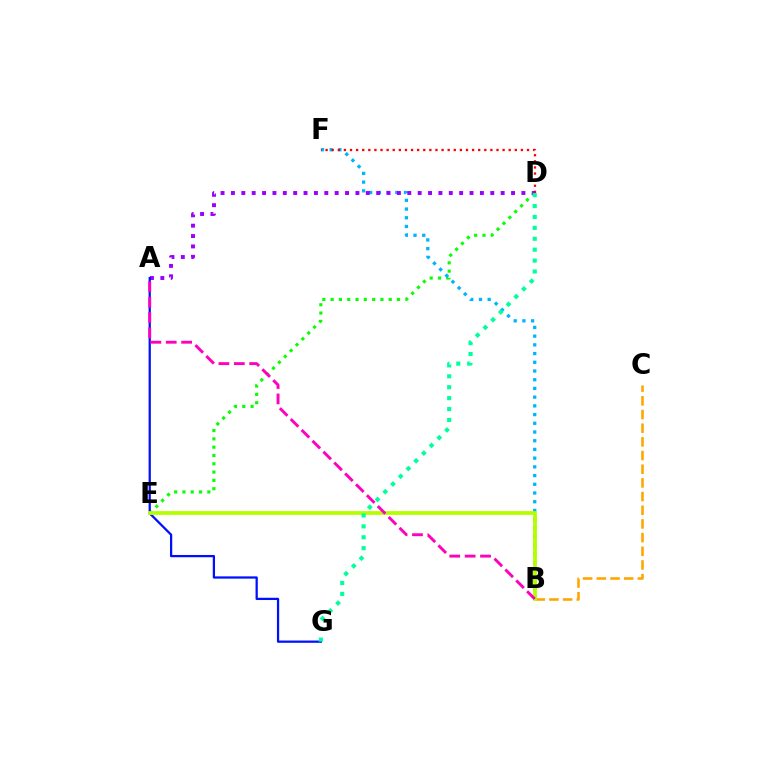{('D', 'E'): [{'color': '#08ff00', 'line_style': 'dotted', 'thickness': 2.26}], ('B', 'F'): [{'color': '#00b5ff', 'line_style': 'dotted', 'thickness': 2.37}], ('D', 'F'): [{'color': '#ff0000', 'line_style': 'dotted', 'thickness': 1.66}], ('B', 'C'): [{'color': '#ffa500', 'line_style': 'dashed', 'thickness': 1.86}], ('A', 'D'): [{'color': '#9b00ff', 'line_style': 'dotted', 'thickness': 2.82}], ('A', 'G'): [{'color': '#0010ff', 'line_style': 'solid', 'thickness': 1.63}], ('B', 'E'): [{'color': '#b3ff00', 'line_style': 'solid', 'thickness': 2.73}], ('A', 'B'): [{'color': '#ff00bd', 'line_style': 'dashed', 'thickness': 2.09}], ('D', 'G'): [{'color': '#00ff9d', 'line_style': 'dotted', 'thickness': 2.96}]}